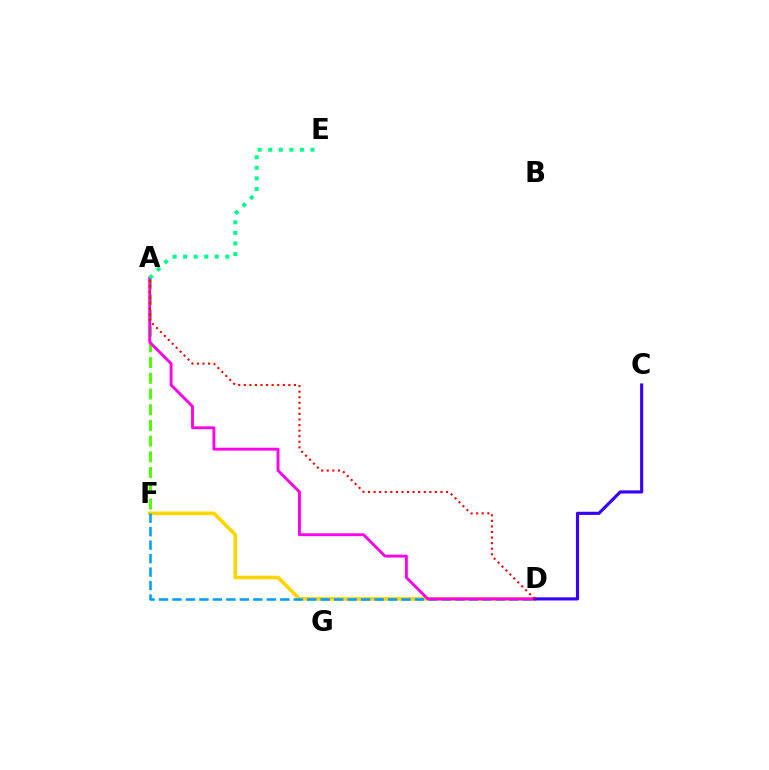{('A', 'F'): [{'color': '#4fff00', 'line_style': 'dashed', 'thickness': 2.14}], ('D', 'F'): [{'color': '#ffd500', 'line_style': 'solid', 'thickness': 2.63}, {'color': '#009eff', 'line_style': 'dashed', 'thickness': 1.83}], ('A', 'D'): [{'color': '#ff00ed', 'line_style': 'solid', 'thickness': 2.07}, {'color': '#ff0000', 'line_style': 'dotted', 'thickness': 1.51}], ('C', 'D'): [{'color': '#3700ff', 'line_style': 'solid', 'thickness': 2.26}], ('A', 'E'): [{'color': '#00ff86', 'line_style': 'dotted', 'thickness': 2.87}]}